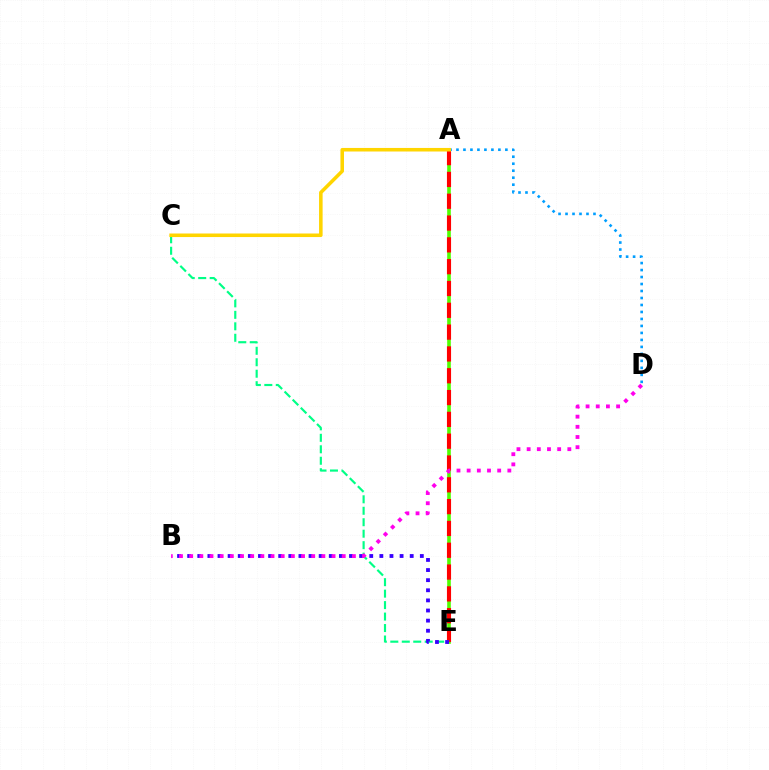{('A', 'E'): [{'color': '#4fff00', 'line_style': 'solid', 'thickness': 2.61}, {'color': '#ff0000', 'line_style': 'dashed', 'thickness': 2.96}], ('A', 'D'): [{'color': '#009eff', 'line_style': 'dotted', 'thickness': 1.9}], ('C', 'E'): [{'color': '#00ff86', 'line_style': 'dashed', 'thickness': 1.56}], ('A', 'C'): [{'color': '#ffd500', 'line_style': 'solid', 'thickness': 2.56}], ('B', 'E'): [{'color': '#3700ff', 'line_style': 'dotted', 'thickness': 2.75}], ('B', 'D'): [{'color': '#ff00ed', 'line_style': 'dotted', 'thickness': 2.76}]}